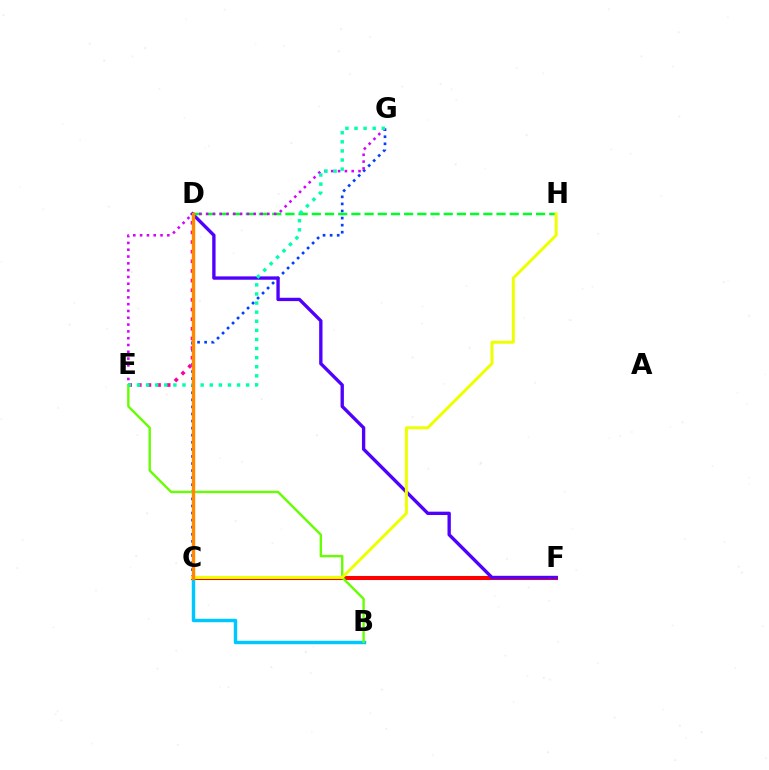{('C', 'F'): [{'color': '#ff0000', 'line_style': 'solid', 'thickness': 2.93}], ('C', 'G'): [{'color': '#003fff', 'line_style': 'dotted', 'thickness': 1.92}], ('D', 'E'): [{'color': '#ff00a0', 'line_style': 'dotted', 'thickness': 2.62}], ('B', 'C'): [{'color': '#00c7ff', 'line_style': 'solid', 'thickness': 2.49}], ('D', 'F'): [{'color': '#4f00ff', 'line_style': 'solid', 'thickness': 2.4}], ('D', 'H'): [{'color': '#00ff27', 'line_style': 'dashed', 'thickness': 1.79}], ('E', 'G'): [{'color': '#d600ff', 'line_style': 'dotted', 'thickness': 1.85}, {'color': '#00ffaf', 'line_style': 'dotted', 'thickness': 2.47}], ('B', 'E'): [{'color': '#66ff00', 'line_style': 'solid', 'thickness': 1.72}], ('C', 'H'): [{'color': '#eeff00', 'line_style': 'solid', 'thickness': 2.15}], ('C', 'D'): [{'color': '#ff8800', 'line_style': 'solid', 'thickness': 2.43}]}